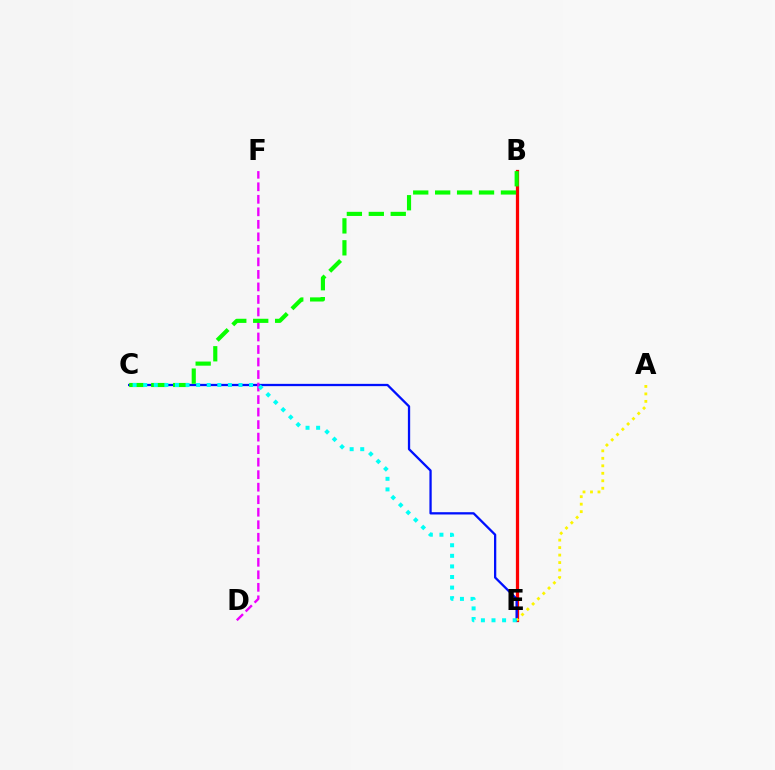{('B', 'E'): [{'color': '#ff0000', 'line_style': 'solid', 'thickness': 2.33}], ('C', 'E'): [{'color': '#0010ff', 'line_style': 'solid', 'thickness': 1.65}, {'color': '#00fff6', 'line_style': 'dotted', 'thickness': 2.88}], ('D', 'F'): [{'color': '#ee00ff', 'line_style': 'dashed', 'thickness': 1.7}], ('B', 'C'): [{'color': '#08ff00', 'line_style': 'dashed', 'thickness': 2.98}], ('A', 'E'): [{'color': '#fcf500', 'line_style': 'dotted', 'thickness': 2.03}]}